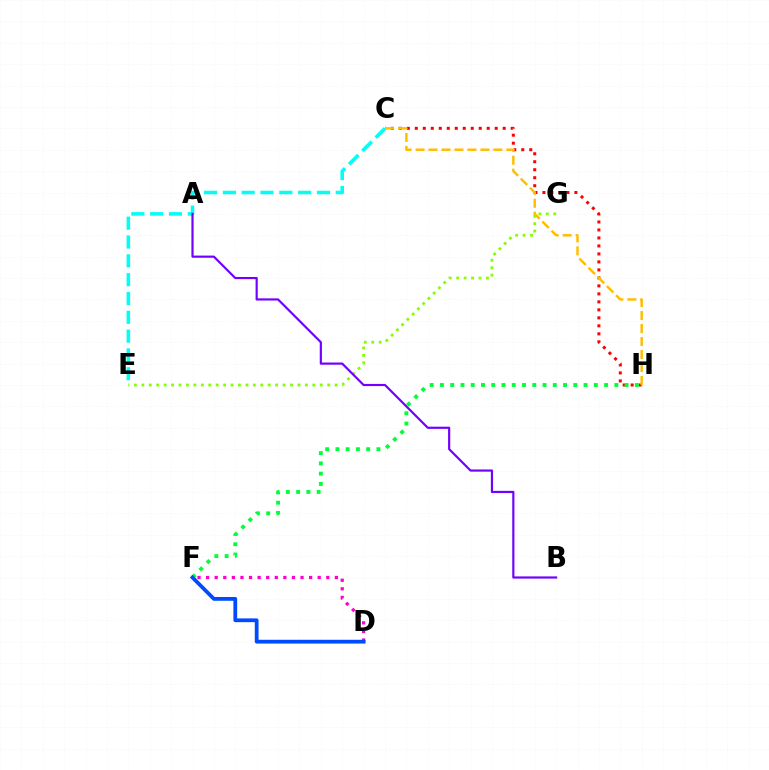{('C', 'H'): [{'color': '#ff0000', 'line_style': 'dotted', 'thickness': 2.17}, {'color': '#ffbd00', 'line_style': 'dashed', 'thickness': 1.76}], ('F', 'H'): [{'color': '#00ff39', 'line_style': 'dotted', 'thickness': 2.79}], ('D', 'F'): [{'color': '#ff00cf', 'line_style': 'dotted', 'thickness': 2.33}, {'color': '#004bff', 'line_style': 'solid', 'thickness': 2.72}], ('E', 'G'): [{'color': '#84ff00', 'line_style': 'dotted', 'thickness': 2.02}], ('C', 'E'): [{'color': '#00fff6', 'line_style': 'dashed', 'thickness': 2.56}], ('A', 'B'): [{'color': '#7200ff', 'line_style': 'solid', 'thickness': 1.57}]}